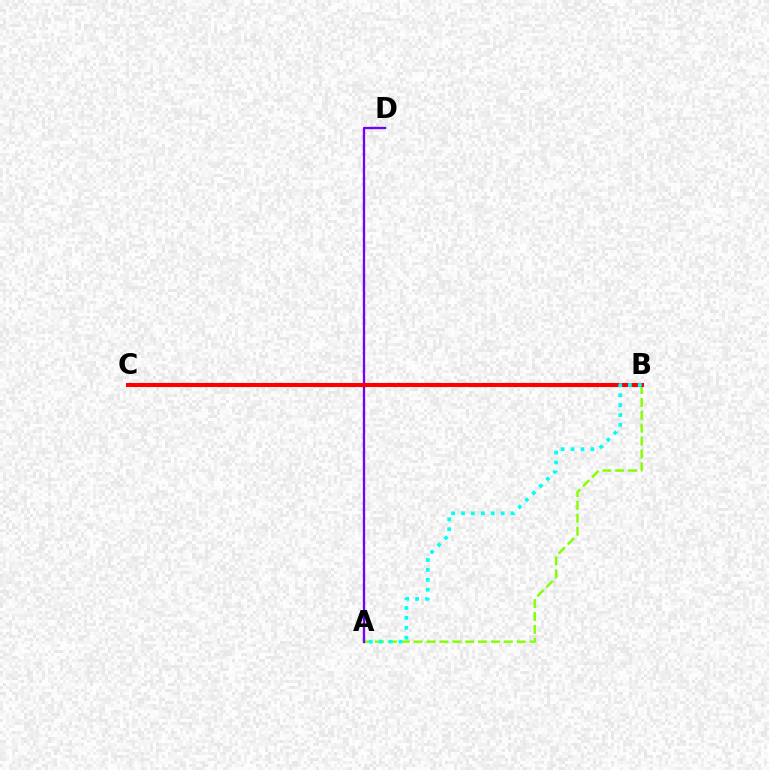{('A', 'B'): [{'color': '#84ff00', 'line_style': 'dashed', 'thickness': 1.75}, {'color': '#00fff6', 'line_style': 'dotted', 'thickness': 2.69}], ('A', 'D'): [{'color': '#7200ff', 'line_style': 'solid', 'thickness': 1.68}], ('B', 'C'): [{'color': '#ff0000', 'line_style': 'solid', 'thickness': 2.94}]}